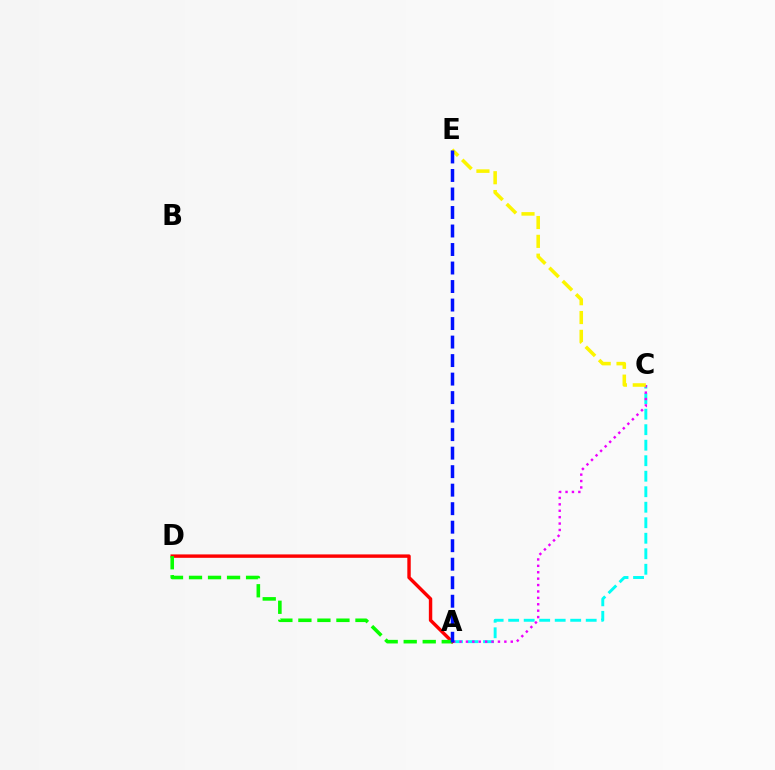{('A', 'C'): [{'color': '#00fff6', 'line_style': 'dashed', 'thickness': 2.11}, {'color': '#ee00ff', 'line_style': 'dotted', 'thickness': 1.74}], ('C', 'E'): [{'color': '#fcf500', 'line_style': 'dashed', 'thickness': 2.56}], ('A', 'D'): [{'color': '#ff0000', 'line_style': 'solid', 'thickness': 2.45}, {'color': '#08ff00', 'line_style': 'dashed', 'thickness': 2.58}], ('A', 'E'): [{'color': '#0010ff', 'line_style': 'dashed', 'thickness': 2.51}]}